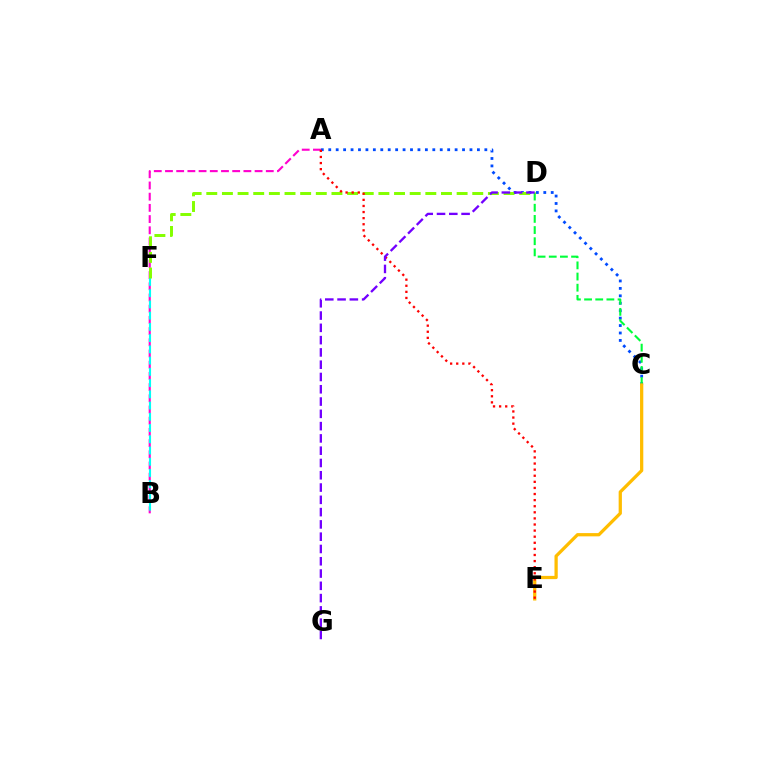{('A', 'B'): [{'color': '#ff00cf', 'line_style': 'dashed', 'thickness': 1.52}], ('A', 'C'): [{'color': '#004bff', 'line_style': 'dotted', 'thickness': 2.02}], ('C', 'D'): [{'color': '#00ff39', 'line_style': 'dashed', 'thickness': 1.52}], ('B', 'F'): [{'color': '#00fff6', 'line_style': 'dashed', 'thickness': 1.53}], ('C', 'E'): [{'color': '#ffbd00', 'line_style': 'solid', 'thickness': 2.34}], ('D', 'F'): [{'color': '#84ff00', 'line_style': 'dashed', 'thickness': 2.13}], ('A', 'E'): [{'color': '#ff0000', 'line_style': 'dotted', 'thickness': 1.66}], ('D', 'G'): [{'color': '#7200ff', 'line_style': 'dashed', 'thickness': 1.67}]}